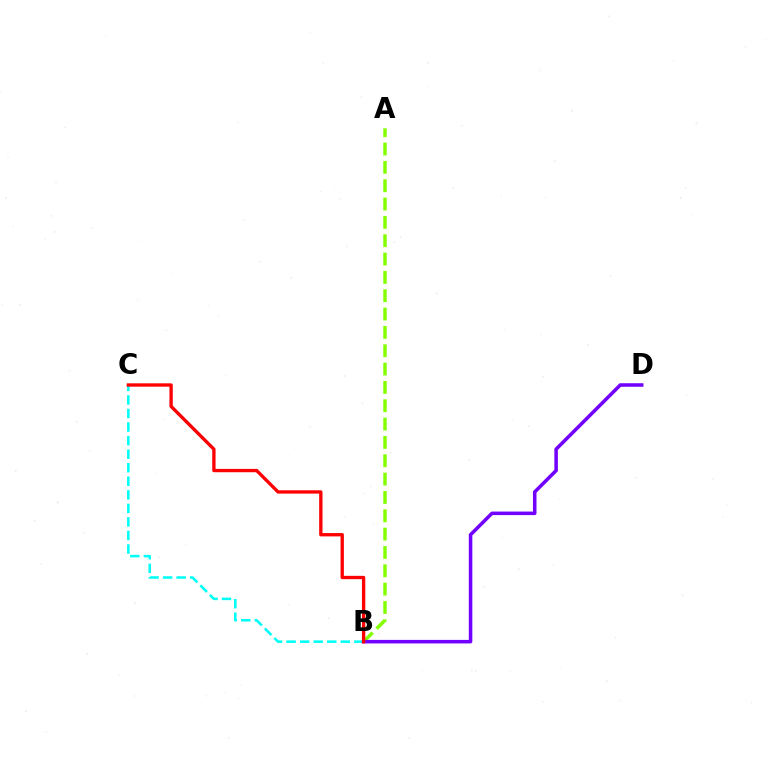{('B', 'C'): [{'color': '#00fff6', 'line_style': 'dashed', 'thickness': 1.84}, {'color': '#ff0000', 'line_style': 'solid', 'thickness': 2.4}], ('A', 'B'): [{'color': '#84ff00', 'line_style': 'dashed', 'thickness': 2.49}], ('B', 'D'): [{'color': '#7200ff', 'line_style': 'solid', 'thickness': 2.54}]}